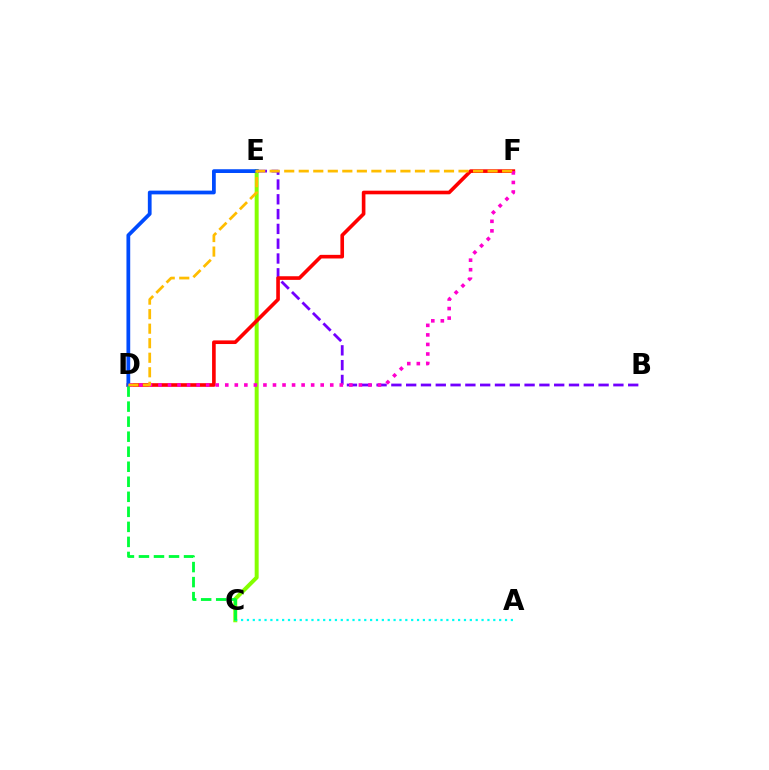{('C', 'E'): [{'color': '#84ff00', 'line_style': 'solid', 'thickness': 2.86}], ('B', 'E'): [{'color': '#7200ff', 'line_style': 'dashed', 'thickness': 2.01}], ('D', 'F'): [{'color': '#ff0000', 'line_style': 'solid', 'thickness': 2.61}, {'color': '#ff00cf', 'line_style': 'dotted', 'thickness': 2.59}, {'color': '#ffbd00', 'line_style': 'dashed', 'thickness': 1.97}], ('D', 'E'): [{'color': '#004bff', 'line_style': 'solid', 'thickness': 2.7}], ('A', 'C'): [{'color': '#00fff6', 'line_style': 'dotted', 'thickness': 1.59}], ('C', 'D'): [{'color': '#00ff39', 'line_style': 'dashed', 'thickness': 2.04}]}